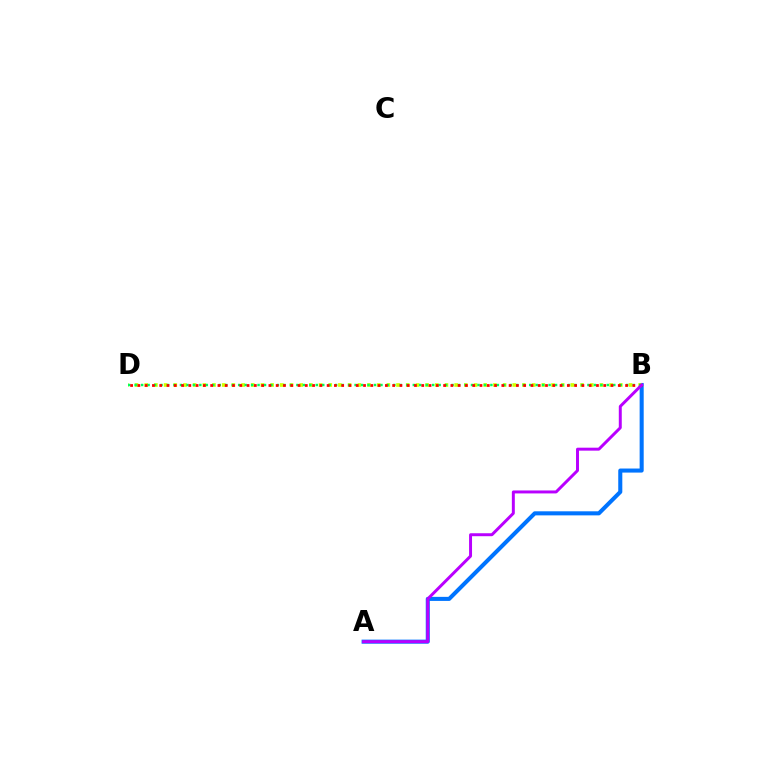{('A', 'B'): [{'color': '#0074ff', 'line_style': 'solid', 'thickness': 2.92}, {'color': '#b900ff', 'line_style': 'solid', 'thickness': 2.13}], ('B', 'D'): [{'color': '#d1ff00', 'line_style': 'dotted', 'thickness': 2.63}, {'color': '#00ff5c', 'line_style': 'dotted', 'thickness': 1.76}, {'color': '#ff0000', 'line_style': 'dotted', 'thickness': 1.98}]}